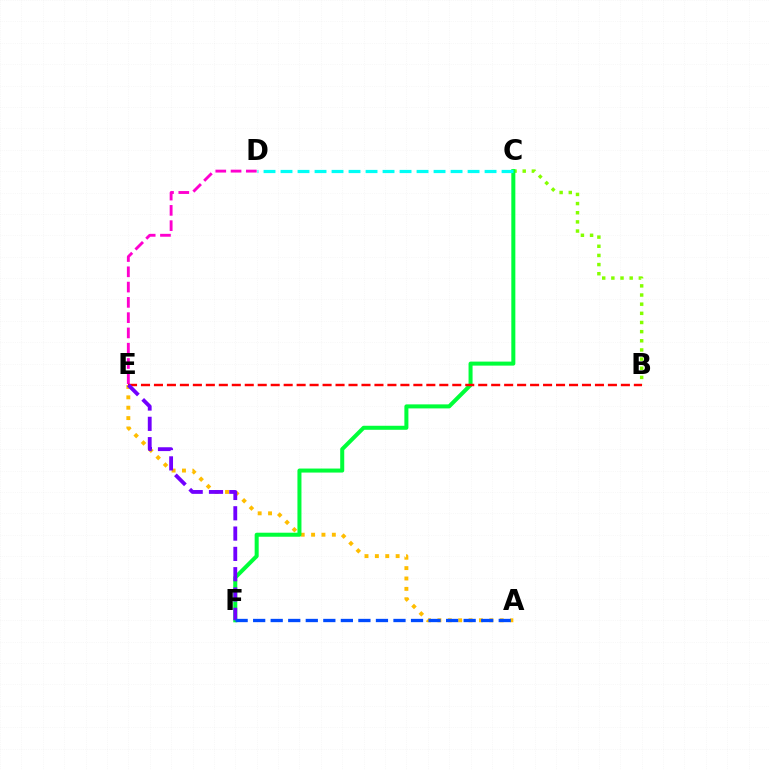{('B', 'C'): [{'color': '#84ff00', 'line_style': 'dotted', 'thickness': 2.49}], ('A', 'E'): [{'color': '#ffbd00', 'line_style': 'dotted', 'thickness': 2.82}], ('D', 'E'): [{'color': '#ff00cf', 'line_style': 'dashed', 'thickness': 2.08}], ('C', 'F'): [{'color': '#00ff39', 'line_style': 'solid', 'thickness': 2.9}], ('C', 'D'): [{'color': '#00fff6', 'line_style': 'dashed', 'thickness': 2.31}], ('B', 'E'): [{'color': '#ff0000', 'line_style': 'dashed', 'thickness': 1.76}], ('E', 'F'): [{'color': '#7200ff', 'line_style': 'dashed', 'thickness': 2.76}], ('A', 'F'): [{'color': '#004bff', 'line_style': 'dashed', 'thickness': 2.38}]}